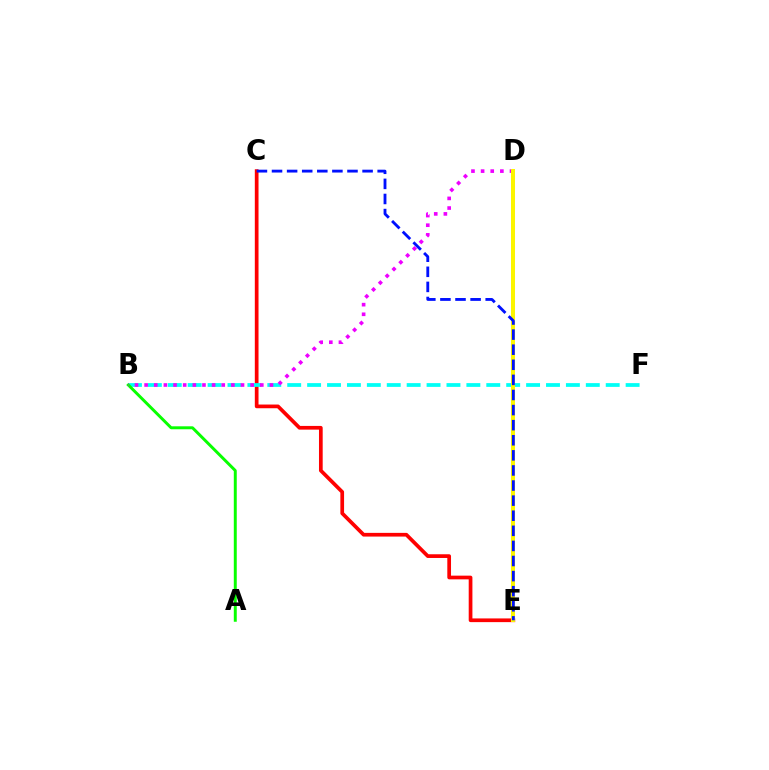{('C', 'E'): [{'color': '#ff0000', 'line_style': 'solid', 'thickness': 2.67}, {'color': '#0010ff', 'line_style': 'dashed', 'thickness': 2.05}], ('B', 'F'): [{'color': '#00fff6', 'line_style': 'dashed', 'thickness': 2.7}], ('A', 'B'): [{'color': '#08ff00', 'line_style': 'solid', 'thickness': 2.13}], ('B', 'D'): [{'color': '#ee00ff', 'line_style': 'dotted', 'thickness': 2.62}], ('D', 'E'): [{'color': '#fcf500', 'line_style': 'solid', 'thickness': 2.88}]}